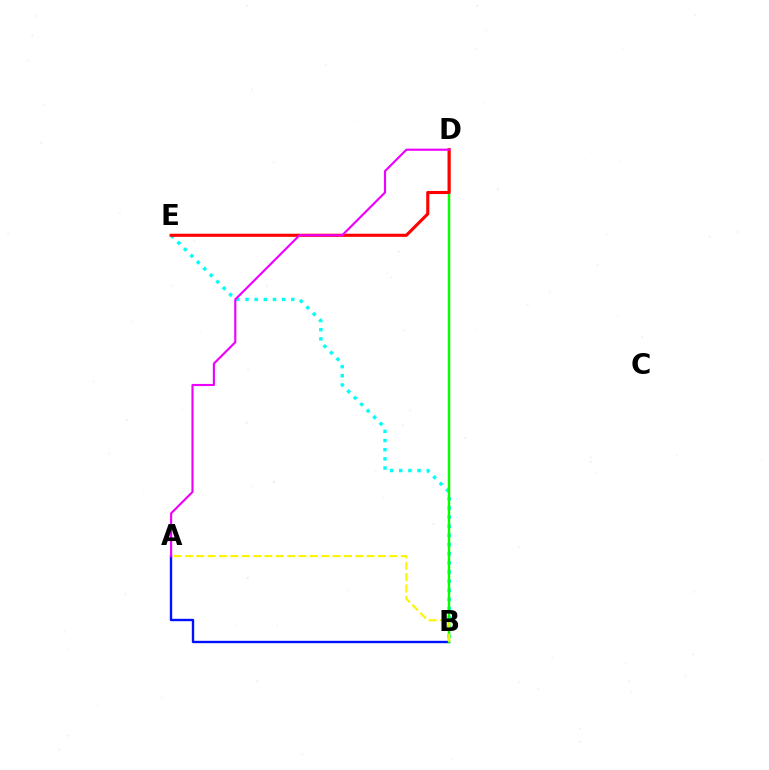{('B', 'E'): [{'color': '#00fff6', 'line_style': 'dotted', 'thickness': 2.49}], ('A', 'B'): [{'color': '#0010ff', 'line_style': 'solid', 'thickness': 1.7}, {'color': '#fcf500', 'line_style': 'dashed', 'thickness': 1.54}], ('B', 'D'): [{'color': '#08ff00', 'line_style': 'solid', 'thickness': 1.79}], ('D', 'E'): [{'color': '#ff0000', 'line_style': 'solid', 'thickness': 2.23}], ('A', 'D'): [{'color': '#ee00ff', 'line_style': 'solid', 'thickness': 1.54}]}